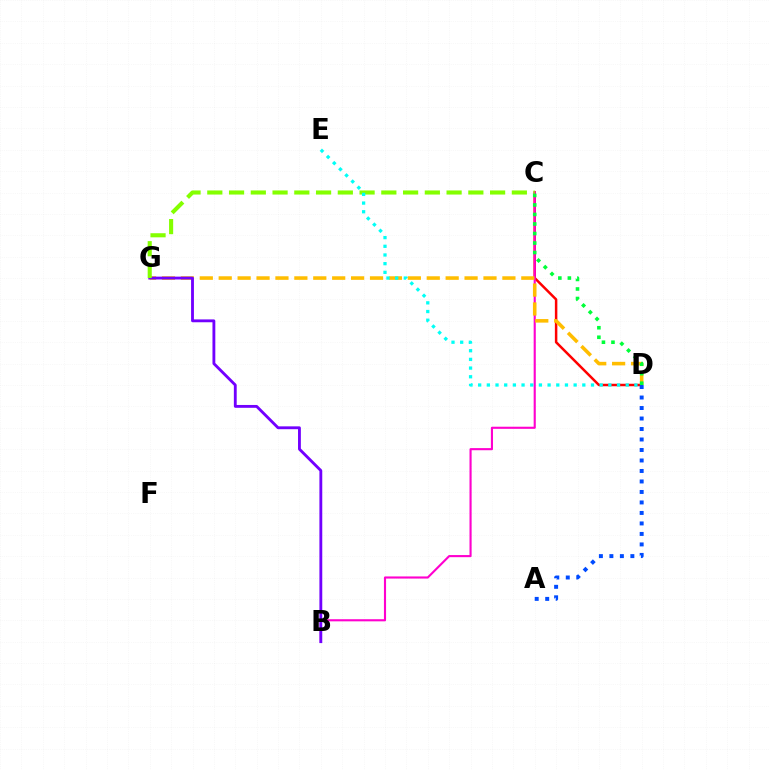{('C', 'D'): [{'color': '#ff0000', 'line_style': 'solid', 'thickness': 1.8}, {'color': '#00ff39', 'line_style': 'dotted', 'thickness': 2.59}], ('B', 'C'): [{'color': '#ff00cf', 'line_style': 'solid', 'thickness': 1.53}], ('D', 'G'): [{'color': '#ffbd00', 'line_style': 'dashed', 'thickness': 2.57}], ('B', 'G'): [{'color': '#7200ff', 'line_style': 'solid', 'thickness': 2.05}], ('C', 'G'): [{'color': '#84ff00', 'line_style': 'dashed', 'thickness': 2.96}], ('A', 'D'): [{'color': '#004bff', 'line_style': 'dotted', 'thickness': 2.85}], ('D', 'E'): [{'color': '#00fff6', 'line_style': 'dotted', 'thickness': 2.36}]}